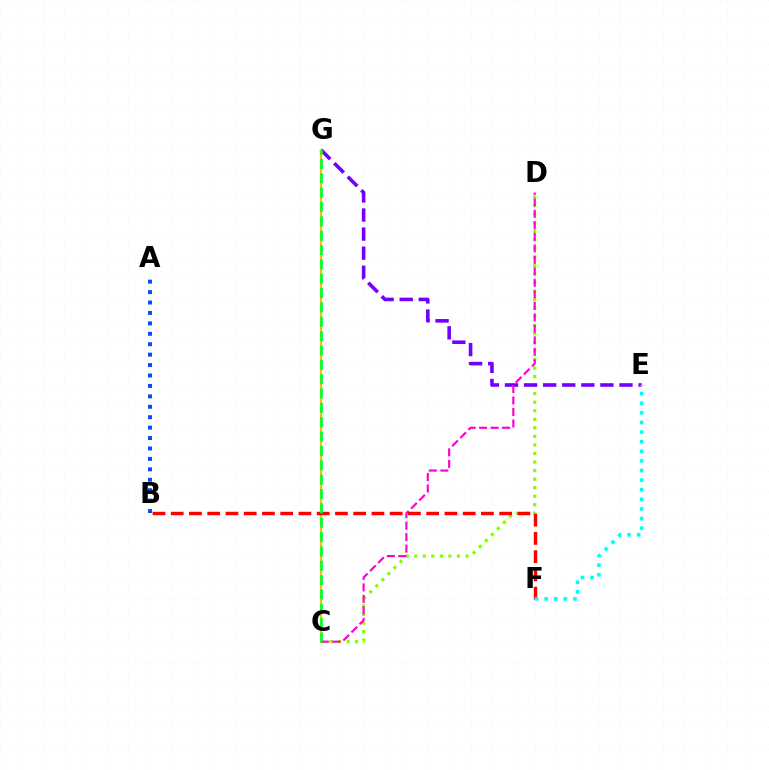{('C', 'D'): [{'color': '#84ff00', 'line_style': 'dotted', 'thickness': 2.32}, {'color': '#ff00cf', 'line_style': 'dashed', 'thickness': 1.56}], ('E', 'G'): [{'color': '#7200ff', 'line_style': 'dashed', 'thickness': 2.59}], ('C', 'G'): [{'color': '#ffbd00', 'line_style': 'solid', 'thickness': 1.59}, {'color': '#00ff39', 'line_style': 'dashed', 'thickness': 1.95}], ('A', 'B'): [{'color': '#004bff', 'line_style': 'dotted', 'thickness': 2.83}], ('B', 'F'): [{'color': '#ff0000', 'line_style': 'dashed', 'thickness': 2.48}], ('E', 'F'): [{'color': '#00fff6', 'line_style': 'dotted', 'thickness': 2.61}]}